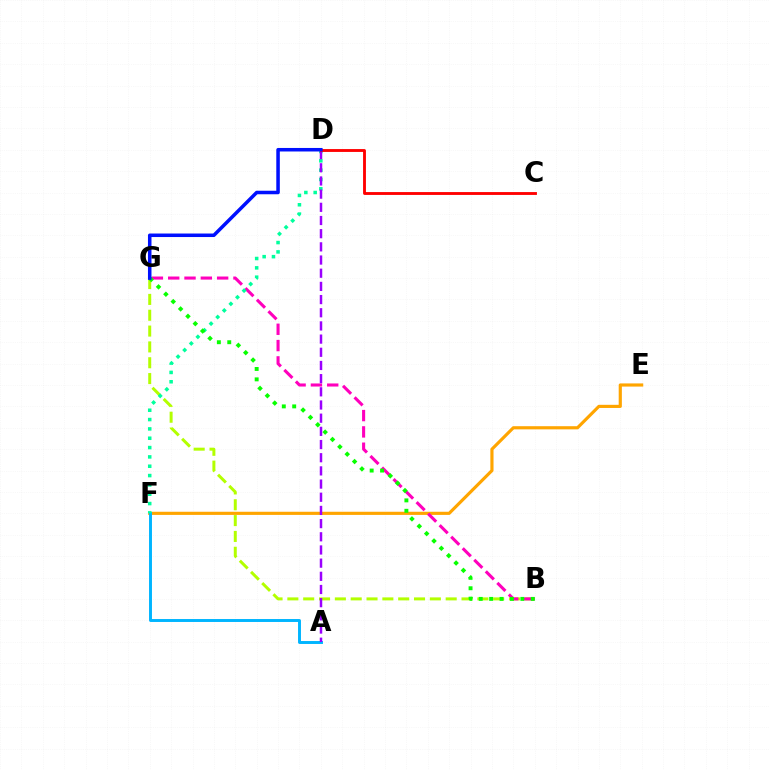{('B', 'G'): [{'color': '#b3ff00', 'line_style': 'dashed', 'thickness': 2.15}, {'color': '#ff00bd', 'line_style': 'dashed', 'thickness': 2.22}, {'color': '#08ff00', 'line_style': 'dotted', 'thickness': 2.83}], ('E', 'F'): [{'color': '#ffa500', 'line_style': 'solid', 'thickness': 2.27}], ('A', 'F'): [{'color': '#00b5ff', 'line_style': 'solid', 'thickness': 2.11}], ('D', 'F'): [{'color': '#00ff9d', 'line_style': 'dotted', 'thickness': 2.54}], ('A', 'D'): [{'color': '#9b00ff', 'line_style': 'dashed', 'thickness': 1.79}], ('C', 'D'): [{'color': '#ff0000', 'line_style': 'solid', 'thickness': 2.06}], ('D', 'G'): [{'color': '#0010ff', 'line_style': 'solid', 'thickness': 2.54}]}